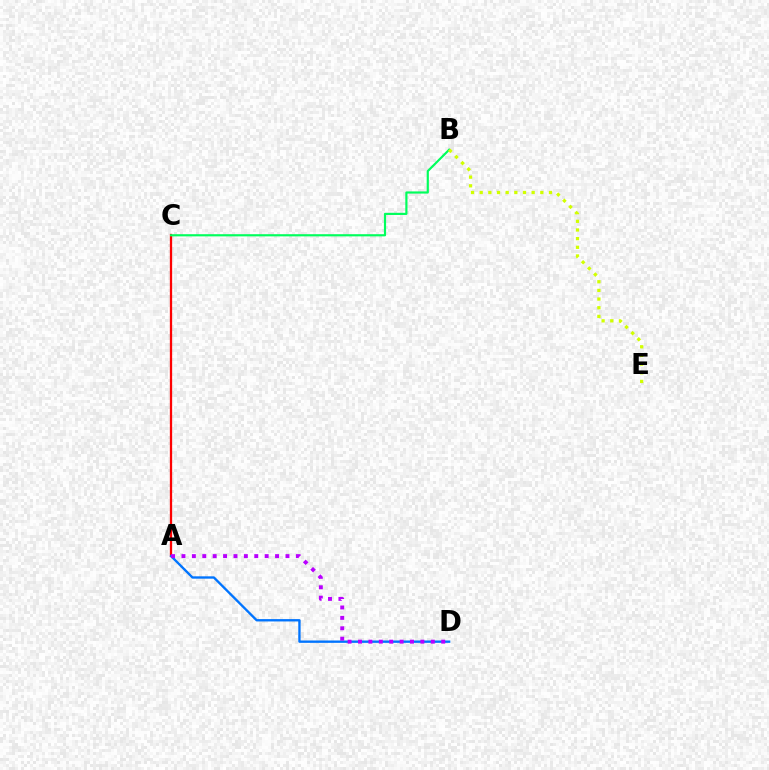{('A', 'C'): [{'color': '#ff0000', 'line_style': 'solid', 'thickness': 1.65}], ('A', 'D'): [{'color': '#0074ff', 'line_style': 'solid', 'thickness': 1.69}, {'color': '#b900ff', 'line_style': 'dotted', 'thickness': 2.83}], ('B', 'C'): [{'color': '#00ff5c', 'line_style': 'solid', 'thickness': 1.57}], ('B', 'E'): [{'color': '#d1ff00', 'line_style': 'dotted', 'thickness': 2.35}]}